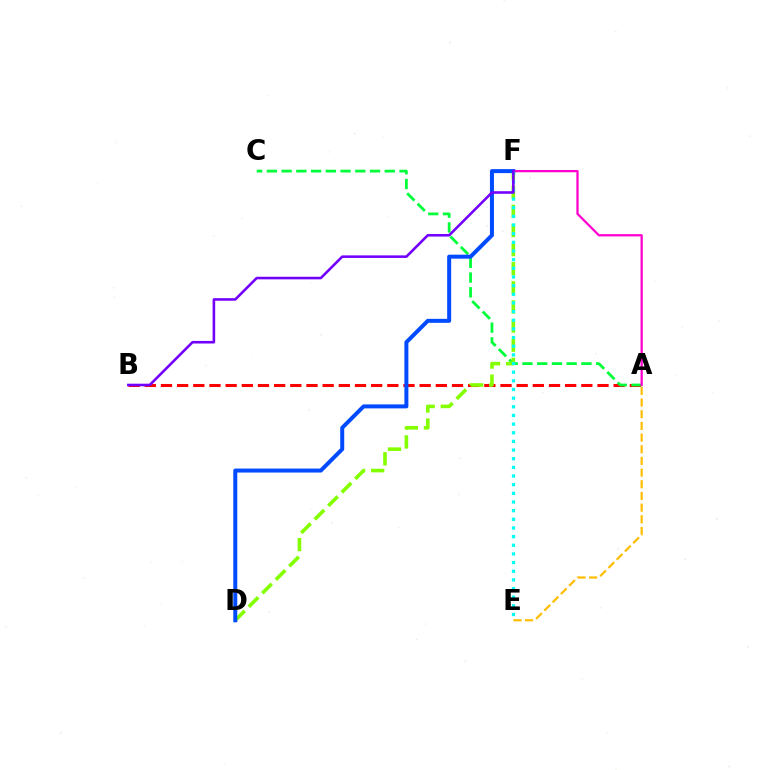{('A', 'B'): [{'color': '#ff0000', 'line_style': 'dashed', 'thickness': 2.2}], ('A', 'C'): [{'color': '#00ff39', 'line_style': 'dashed', 'thickness': 2.0}], ('A', 'E'): [{'color': '#ffbd00', 'line_style': 'dashed', 'thickness': 1.59}], ('D', 'F'): [{'color': '#84ff00', 'line_style': 'dashed', 'thickness': 2.6}, {'color': '#004bff', 'line_style': 'solid', 'thickness': 2.87}], ('A', 'F'): [{'color': '#ff00cf', 'line_style': 'solid', 'thickness': 1.63}], ('E', 'F'): [{'color': '#00fff6', 'line_style': 'dotted', 'thickness': 2.35}], ('B', 'F'): [{'color': '#7200ff', 'line_style': 'solid', 'thickness': 1.86}]}